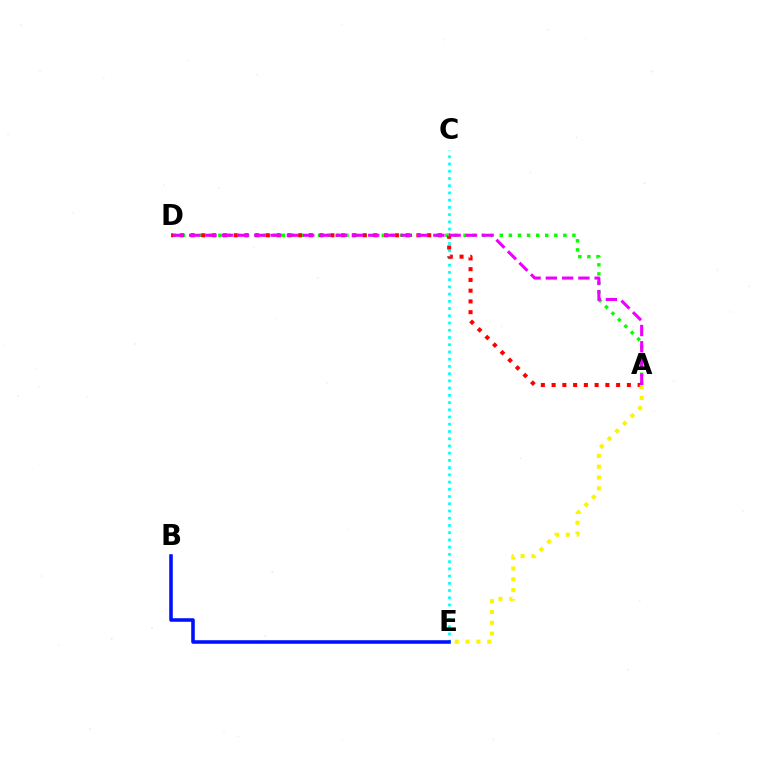{('A', 'D'): [{'color': '#08ff00', 'line_style': 'dotted', 'thickness': 2.47}, {'color': '#ff0000', 'line_style': 'dotted', 'thickness': 2.92}, {'color': '#ee00ff', 'line_style': 'dashed', 'thickness': 2.21}], ('C', 'E'): [{'color': '#00fff6', 'line_style': 'dotted', 'thickness': 1.96}], ('A', 'E'): [{'color': '#fcf500', 'line_style': 'dotted', 'thickness': 2.94}], ('B', 'E'): [{'color': '#0010ff', 'line_style': 'solid', 'thickness': 2.57}]}